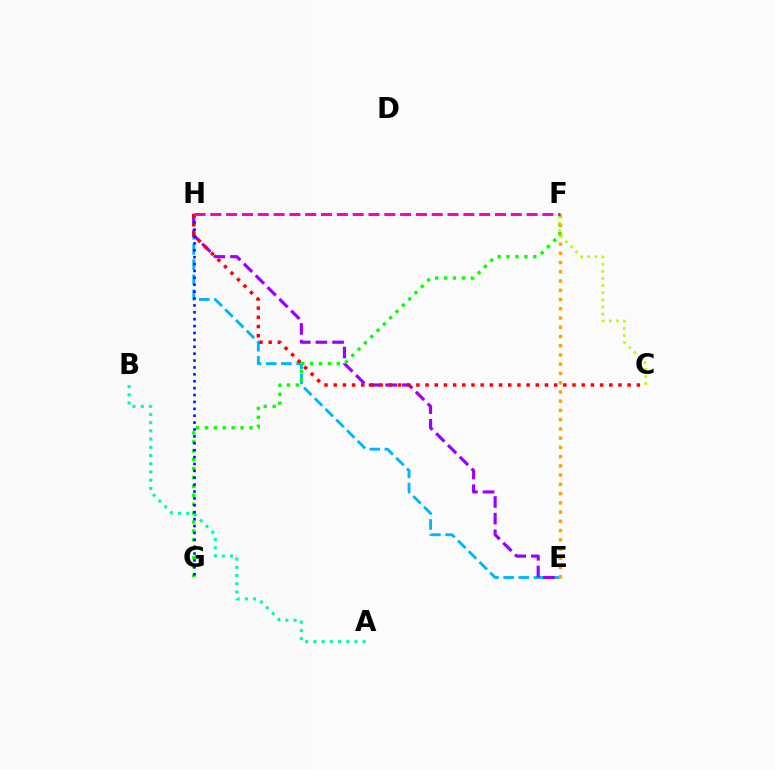{('E', 'H'): [{'color': '#00b5ff', 'line_style': 'dashed', 'thickness': 2.06}, {'color': '#9b00ff', 'line_style': 'dashed', 'thickness': 2.26}], ('F', 'G'): [{'color': '#08ff00', 'line_style': 'dotted', 'thickness': 2.42}], ('E', 'F'): [{'color': '#ffa500', 'line_style': 'dotted', 'thickness': 2.51}], ('A', 'B'): [{'color': '#00ff9d', 'line_style': 'dotted', 'thickness': 2.24}], ('G', 'H'): [{'color': '#0010ff', 'line_style': 'dotted', 'thickness': 1.87}], ('C', 'F'): [{'color': '#b3ff00', 'line_style': 'dotted', 'thickness': 1.94}], ('C', 'H'): [{'color': '#ff0000', 'line_style': 'dotted', 'thickness': 2.5}], ('F', 'H'): [{'color': '#ff00bd', 'line_style': 'dashed', 'thickness': 2.15}]}